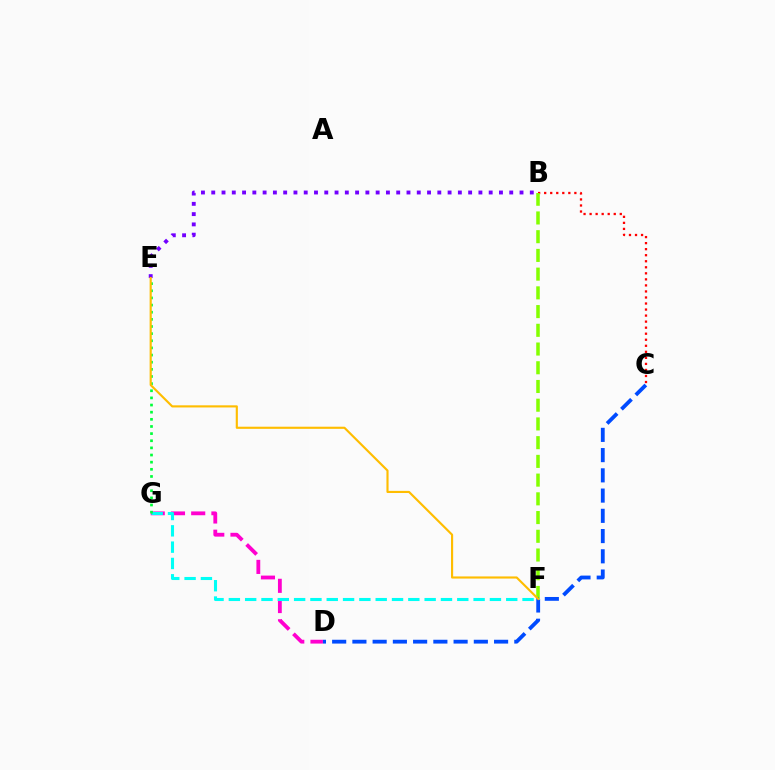{('B', 'C'): [{'color': '#ff0000', 'line_style': 'dotted', 'thickness': 1.64}], ('D', 'G'): [{'color': '#ff00cf', 'line_style': 'dashed', 'thickness': 2.75}], ('B', 'E'): [{'color': '#7200ff', 'line_style': 'dotted', 'thickness': 2.79}], ('F', 'G'): [{'color': '#00fff6', 'line_style': 'dashed', 'thickness': 2.22}], ('B', 'F'): [{'color': '#84ff00', 'line_style': 'dashed', 'thickness': 2.54}], ('E', 'G'): [{'color': '#00ff39', 'line_style': 'dotted', 'thickness': 1.94}], ('C', 'D'): [{'color': '#004bff', 'line_style': 'dashed', 'thickness': 2.75}], ('E', 'F'): [{'color': '#ffbd00', 'line_style': 'solid', 'thickness': 1.54}]}